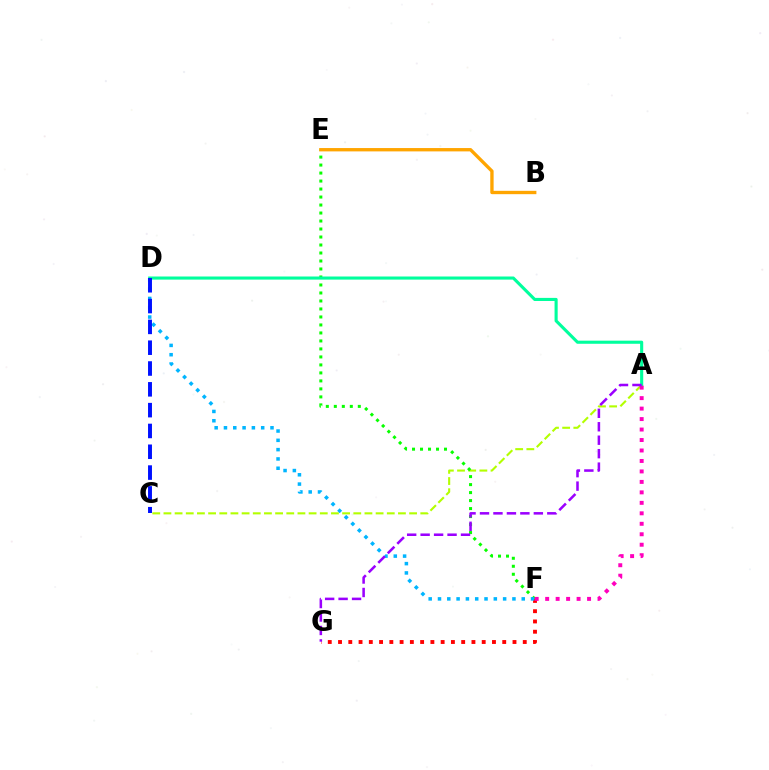{('A', 'C'): [{'color': '#b3ff00', 'line_style': 'dashed', 'thickness': 1.52}], ('E', 'F'): [{'color': '#08ff00', 'line_style': 'dotted', 'thickness': 2.17}], ('F', 'G'): [{'color': '#ff0000', 'line_style': 'dotted', 'thickness': 2.79}], ('A', 'D'): [{'color': '#00ff9d', 'line_style': 'solid', 'thickness': 2.23}], ('D', 'F'): [{'color': '#00b5ff', 'line_style': 'dotted', 'thickness': 2.53}], ('C', 'D'): [{'color': '#0010ff', 'line_style': 'dashed', 'thickness': 2.83}], ('A', 'F'): [{'color': '#ff00bd', 'line_style': 'dotted', 'thickness': 2.85}], ('B', 'E'): [{'color': '#ffa500', 'line_style': 'solid', 'thickness': 2.4}], ('A', 'G'): [{'color': '#9b00ff', 'line_style': 'dashed', 'thickness': 1.83}]}